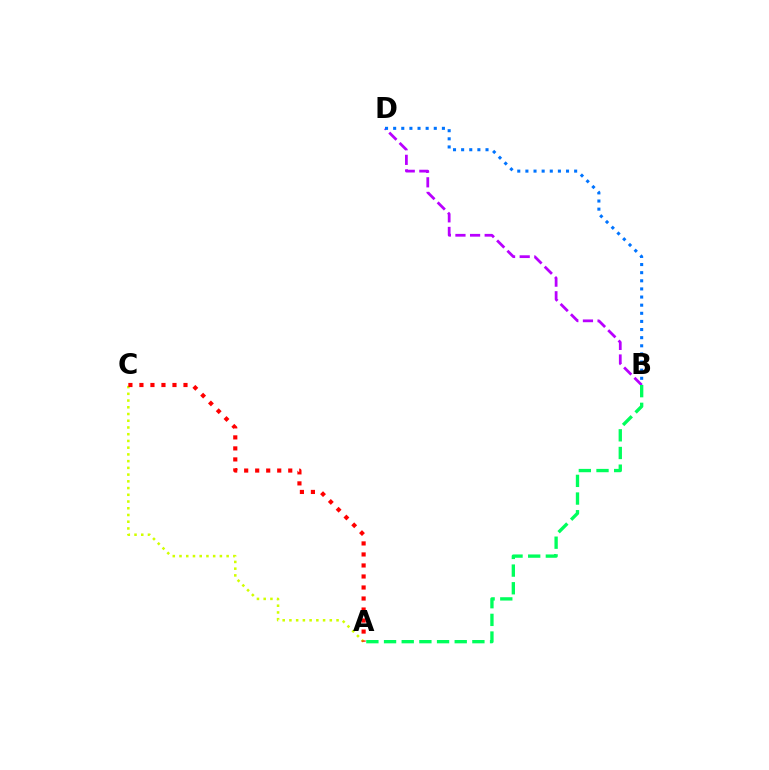{('A', 'C'): [{'color': '#d1ff00', 'line_style': 'dotted', 'thickness': 1.83}, {'color': '#ff0000', 'line_style': 'dotted', 'thickness': 2.99}], ('B', 'D'): [{'color': '#b900ff', 'line_style': 'dashed', 'thickness': 1.99}, {'color': '#0074ff', 'line_style': 'dotted', 'thickness': 2.21}], ('A', 'B'): [{'color': '#00ff5c', 'line_style': 'dashed', 'thickness': 2.4}]}